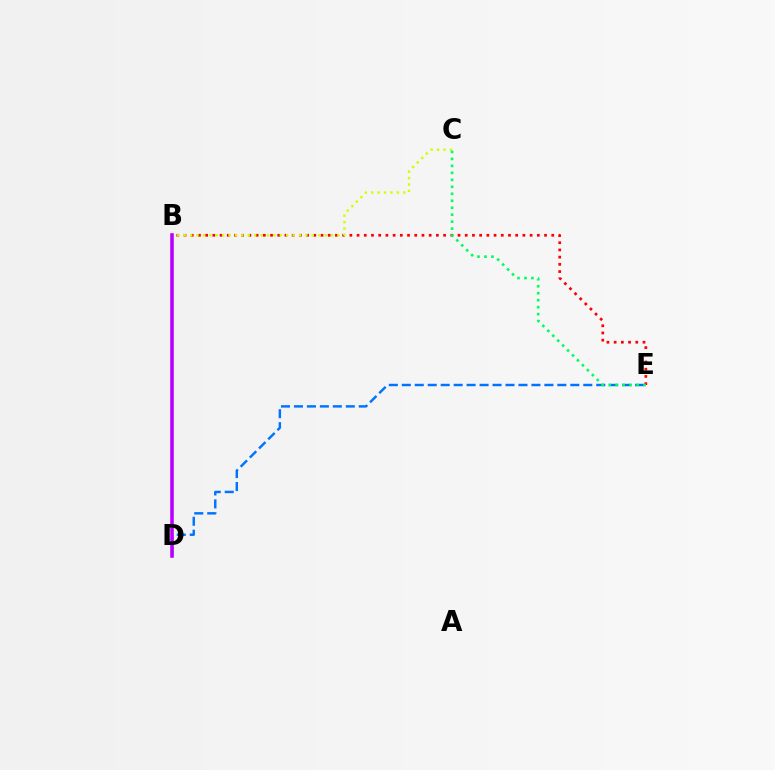{('B', 'E'): [{'color': '#ff0000', 'line_style': 'dotted', 'thickness': 1.96}], ('B', 'C'): [{'color': '#d1ff00', 'line_style': 'dotted', 'thickness': 1.74}], ('D', 'E'): [{'color': '#0074ff', 'line_style': 'dashed', 'thickness': 1.76}], ('C', 'E'): [{'color': '#00ff5c', 'line_style': 'dotted', 'thickness': 1.89}], ('B', 'D'): [{'color': '#b900ff', 'line_style': 'solid', 'thickness': 2.56}]}